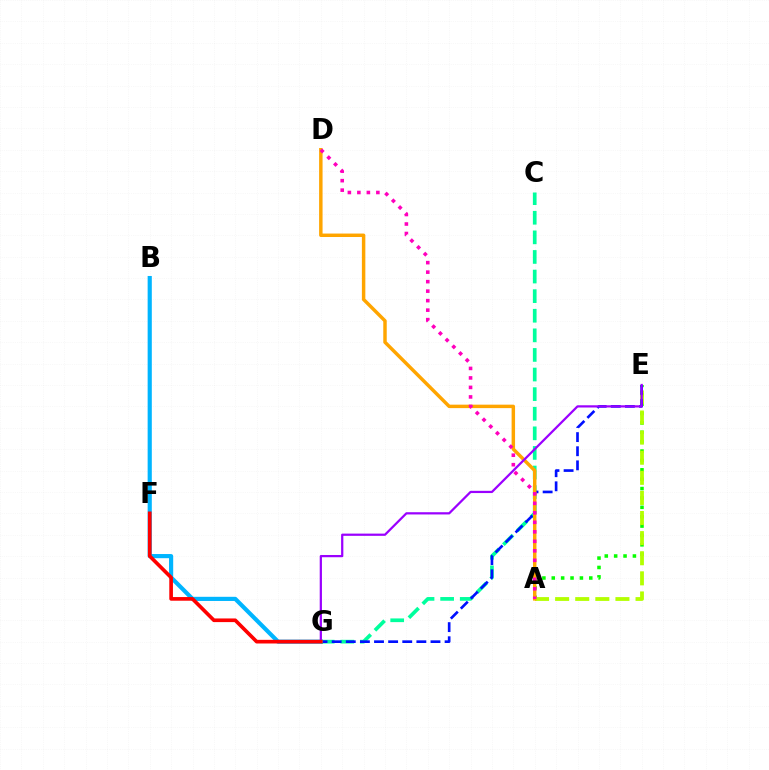{('A', 'E'): [{'color': '#08ff00', 'line_style': 'dotted', 'thickness': 2.55}, {'color': '#b3ff00', 'line_style': 'dashed', 'thickness': 2.73}], ('C', 'G'): [{'color': '#00ff9d', 'line_style': 'dashed', 'thickness': 2.66}], ('E', 'G'): [{'color': '#0010ff', 'line_style': 'dashed', 'thickness': 1.92}, {'color': '#9b00ff', 'line_style': 'solid', 'thickness': 1.61}], ('A', 'D'): [{'color': '#ffa500', 'line_style': 'solid', 'thickness': 2.49}, {'color': '#ff00bd', 'line_style': 'dotted', 'thickness': 2.58}], ('B', 'G'): [{'color': '#00b5ff', 'line_style': 'solid', 'thickness': 3.0}], ('F', 'G'): [{'color': '#ff0000', 'line_style': 'solid', 'thickness': 2.63}]}